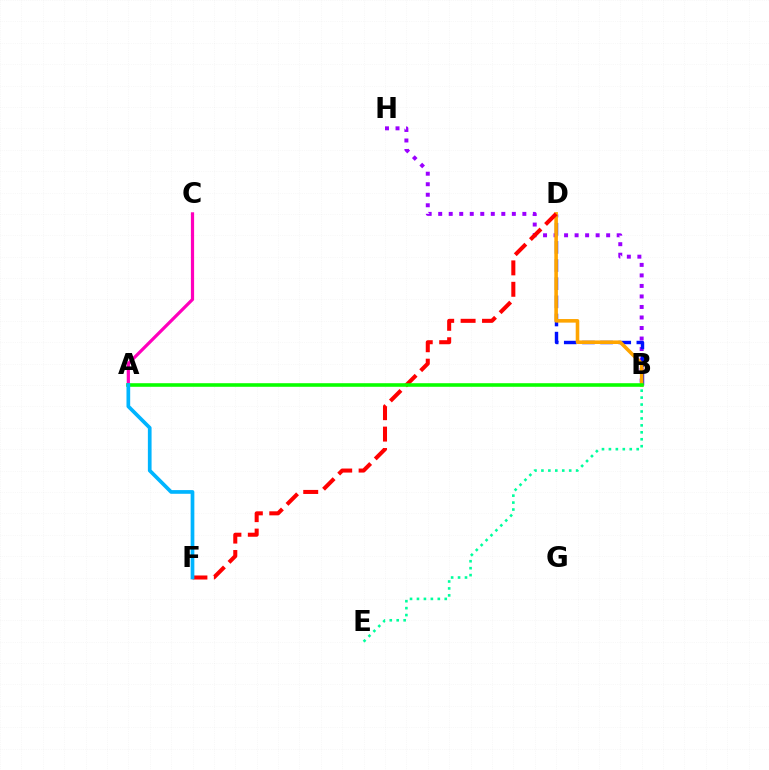{('B', 'H'): [{'color': '#9b00ff', 'line_style': 'dotted', 'thickness': 2.86}], ('B', 'D'): [{'color': '#0010ff', 'line_style': 'dashed', 'thickness': 2.47}, {'color': '#ffa500', 'line_style': 'solid', 'thickness': 2.58}], ('A', 'C'): [{'color': '#ff00bd', 'line_style': 'solid', 'thickness': 2.31}], ('A', 'B'): [{'color': '#b3ff00', 'line_style': 'solid', 'thickness': 1.59}, {'color': '#08ff00', 'line_style': 'solid', 'thickness': 2.56}], ('D', 'F'): [{'color': '#ff0000', 'line_style': 'dashed', 'thickness': 2.91}], ('B', 'E'): [{'color': '#00ff9d', 'line_style': 'dotted', 'thickness': 1.89}], ('A', 'F'): [{'color': '#00b5ff', 'line_style': 'solid', 'thickness': 2.66}]}